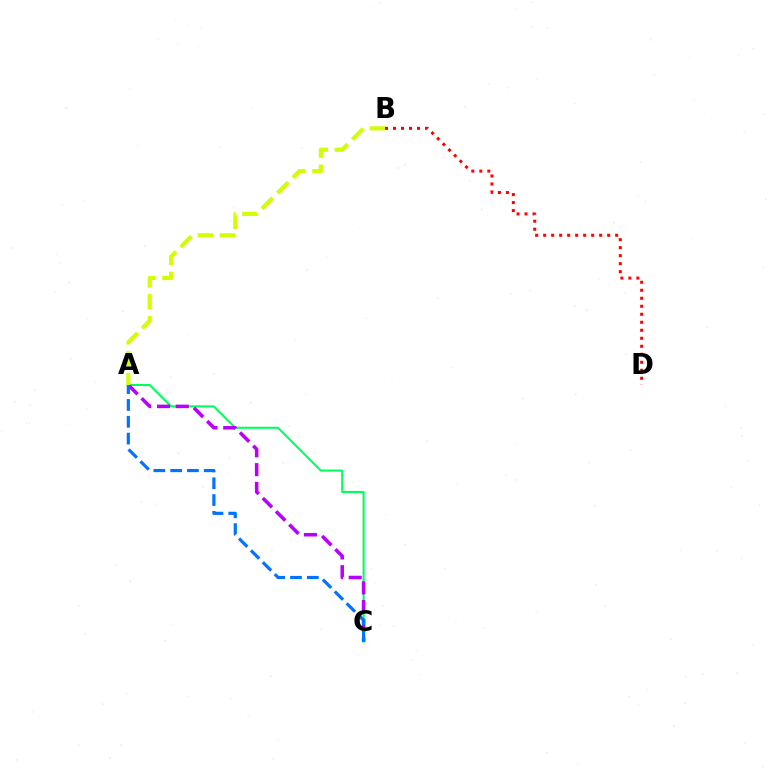{('A', 'C'): [{'color': '#00ff5c', 'line_style': 'solid', 'thickness': 1.5}, {'color': '#b900ff', 'line_style': 'dashed', 'thickness': 2.55}, {'color': '#0074ff', 'line_style': 'dashed', 'thickness': 2.28}], ('B', 'D'): [{'color': '#ff0000', 'line_style': 'dotted', 'thickness': 2.17}], ('A', 'B'): [{'color': '#d1ff00', 'line_style': 'dashed', 'thickness': 2.98}]}